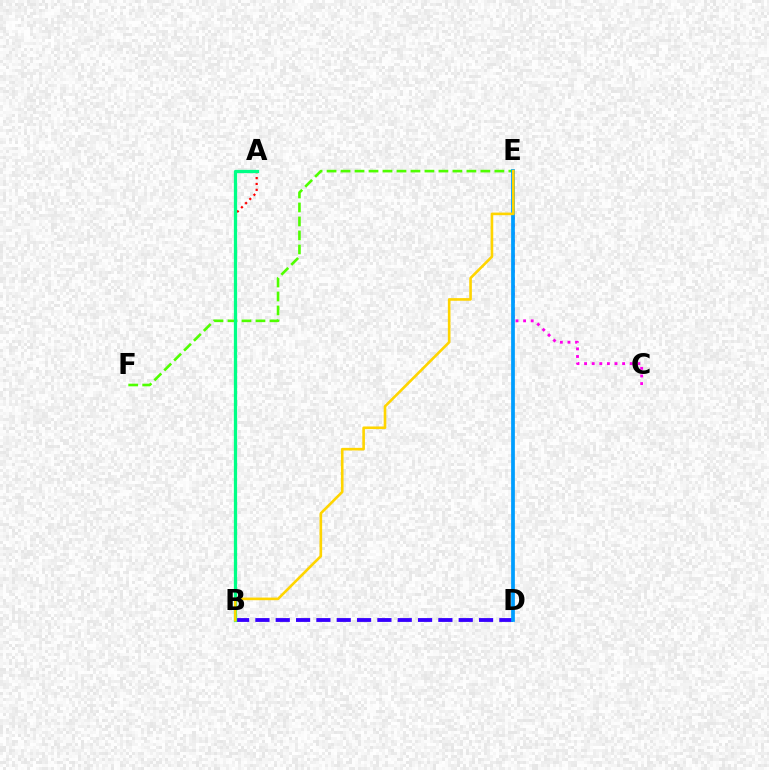{('B', 'D'): [{'color': '#3700ff', 'line_style': 'dashed', 'thickness': 2.76}], ('C', 'E'): [{'color': '#ff00ed', 'line_style': 'dotted', 'thickness': 2.07}], ('E', 'F'): [{'color': '#4fff00', 'line_style': 'dashed', 'thickness': 1.9}], ('A', 'B'): [{'color': '#ff0000', 'line_style': 'dotted', 'thickness': 1.6}, {'color': '#00ff86', 'line_style': 'solid', 'thickness': 2.36}], ('D', 'E'): [{'color': '#009eff', 'line_style': 'solid', 'thickness': 2.69}], ('B', 'E'): [{'color': '#ffd500', 'line_style': 'solid', 'thickness': 1.89}]}